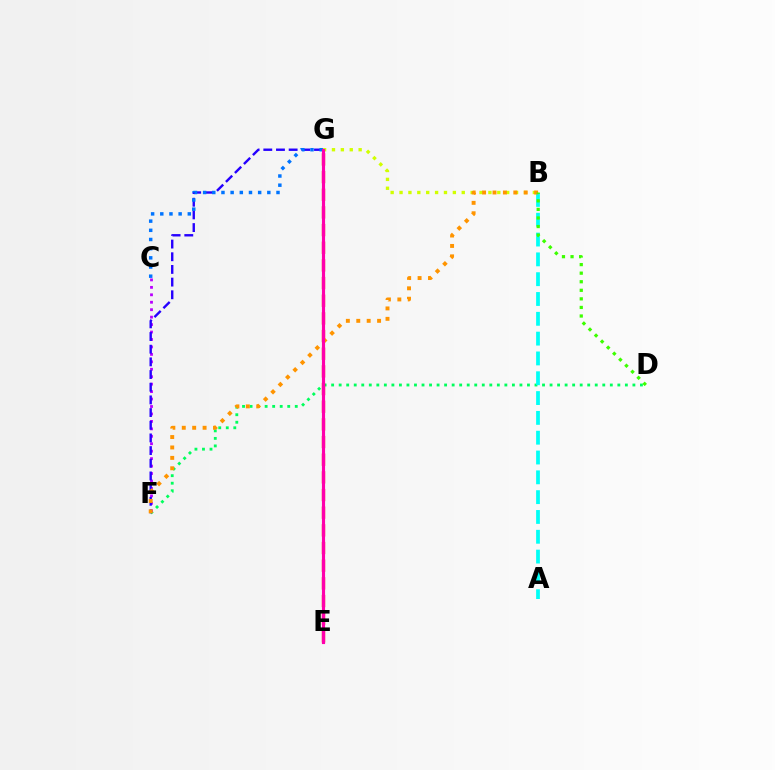{('D', 'F'): [{'color': '#00ff5c', 'line_style': 'dotted', 'thickness': 2.05}], ('C', 'F'): [{'color': '#b900ff', 'line_style': 'dotted', 'thickness': 2.02}], ('B', 'G'): [{'color': '#d1ff00', 'line_style': 'dotted', 'thickness': 2.41}], ('E', 'G'): [{'color': '#ff0000', 'line_style': 'dashed', 'thickness': 2.4}, {'color': '#ff00ac', 'line_style': 'solid', 'thickness': 2.26}], ('A', 'B'): [{'color': '#00fff6', 'line_style': 'dashed', 'thickness': 2.69}], ('F', 'G'): [{'color': '#2500ff', 'line_style': 'dashed', 'thickness': 1.72}], ('C', 'G'): [{'color': '#0074ff', 'line_style': 'dotted', 'thickness': 2.49}], ('B', 'F'): [{'color': '#ff9400', 'line_style': 'dotted', 'thickness': 2.83}], ('B', 'D'): [{'color': '#3dff00', 'line_style': 'dotted', 'thickness': 2.33}]}